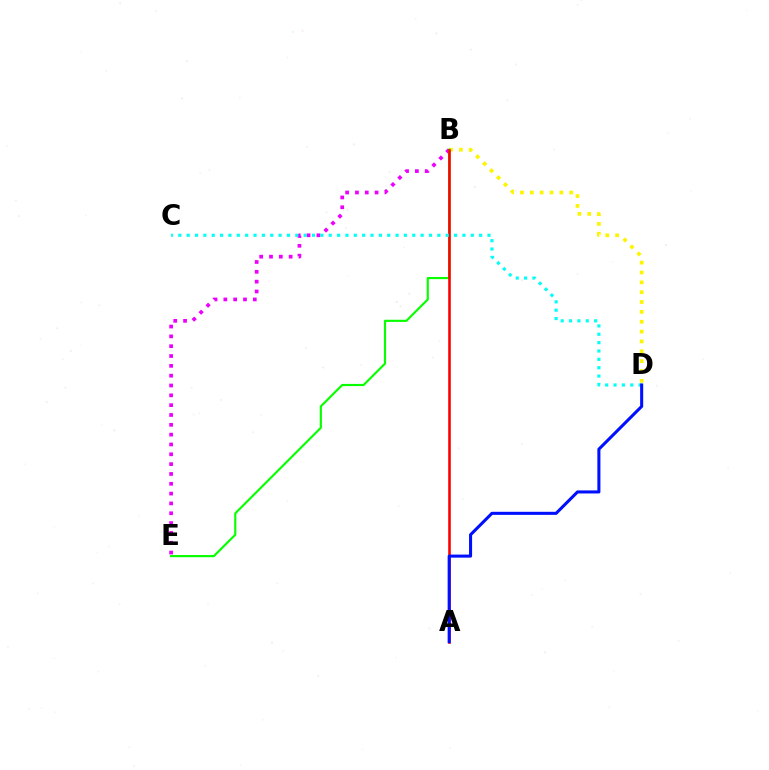{('B', 'E'): [{'color': '#ee00ff', 'line_style': 'dotted', 'thickness': 2.67}, {'color': '#08ff00', 'line_style': 'solid', 'thickness': 1.56}], ('B', 'D'): [{'color': '#fcf500', 'line_style': 'dotted', 'thickness': 2.68}], ('A', 'B'): [{'color': '#ff0000', 'line_style': 'solid', 'thickness': 1.87}], ('C', 'D'): [{'color': '#00fff6', 'line_style': 'dotted', 'thickness': 2.27}], ('A', 'D'): [{'color': '#0010ff', 'line_style': 'solid', 'thickness': 2.2}]}